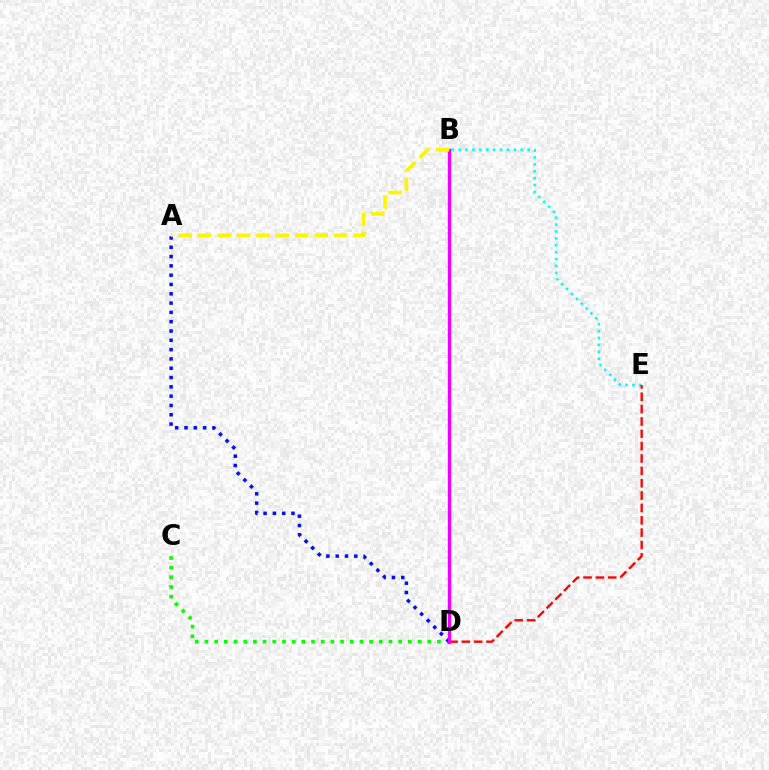{('B', 'E'): [{'color': '#00fff6', 'line_style': 'dotted', 'thickness': 1.88}], ('D', 'E'): [{'color': '#ff0000', 'line_style': 'dashed', 'thickness': 1.68}], ('C', 'D'): [{'color': '#08ff00', 'line_style': 'dotted', 'thickness': 2.63}], ('A', 'D'): [{'color': '#0010ff', 'line_style': 'dotted', 'thickness': 2.53}], ('B', 'D'): [{'color': '#ee00ff', 'line_style': 'solid', 'thickness': 2.42}], ('A', 'B'): [{'color': '#fcf500', 'line_style': 'dashed', 'thickness': 2.64}]}